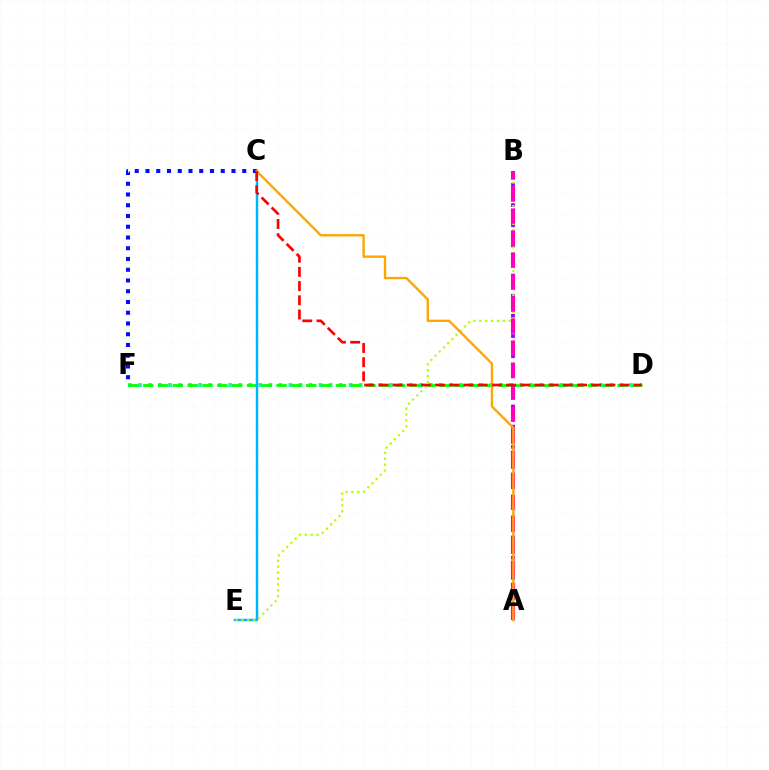{('D', 'F'): [{'color': '#00ff9d', 'line_style': 'dotted', 'thickness': 2.73}, {'color': '#08ff00', 'line_style': 'dashed', 'thickness': 2.01}], ('C', 'E'): [{'color': '#00b5ff', 'line_style': 'solid', 'thickness': 1.78}], ('A', 'B'): [{'color': '#9b00ff', 'line_style': 'dotted', 'thickness': 2.74}, {'color': '#ff00bd', 'line_style': 'dashed', 'thickness': 2.99}], ('C', 'F'): [{'color': '#0010ff', 'line_style': 'dotted', 'thickness': 2.92}], ('B', 'E'): [{'color': '#b3ff00', 'line_style': 'dotted', 'thickness': 1.61}], ('A', 'C'): [{'color': '#ffa500', 'line_style': 'solid', 'thickness': 1.7}], ('C', 'D'): [{'color': '#ff0000', 'line_style': 'dashed', 'thickness': 1.93}]}